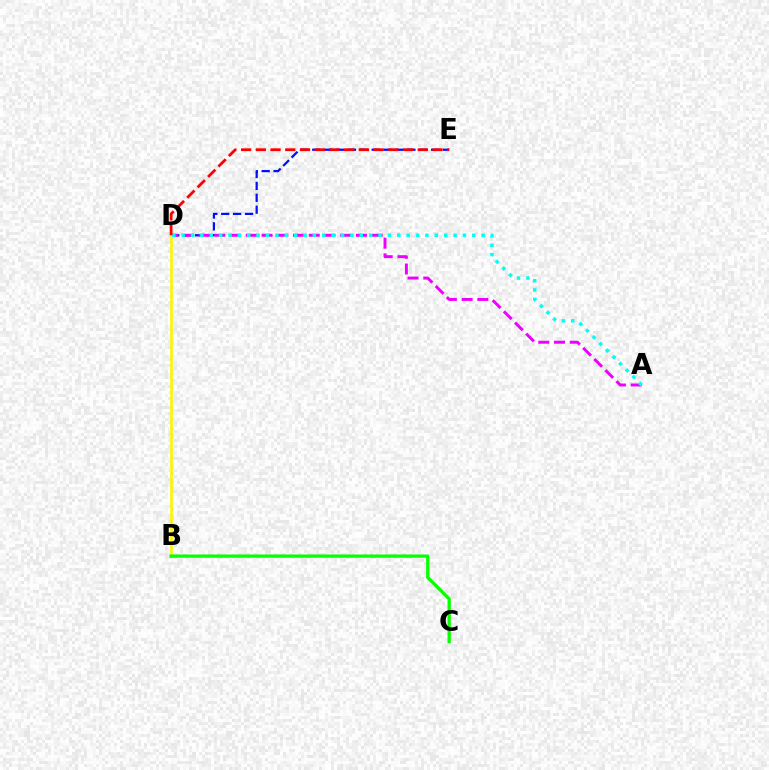{('D', 'E'): [{'color': '#0010ff', 'line_style': 'dashed', 'thickness': 1.62}, {'color': '#ff0000', 'line_style': 'dashed', 'thickness': 2.0}], ('A', 'D'): [{'color': '#ee00ff', 'line_style': 'dashed', 'thickness': 2.14}, {'color': '#00fff6', 'line_style': 'dotted', 'thickness': 2.55}], ('B', 'D'): [{'color': '#fcf500', 'line_style': 'solid', 'thickness': 1.89}], ('B', 'C'): [{'color': '#08ff00', 'line_style': 'solid', 'thickness': 2.37}]}